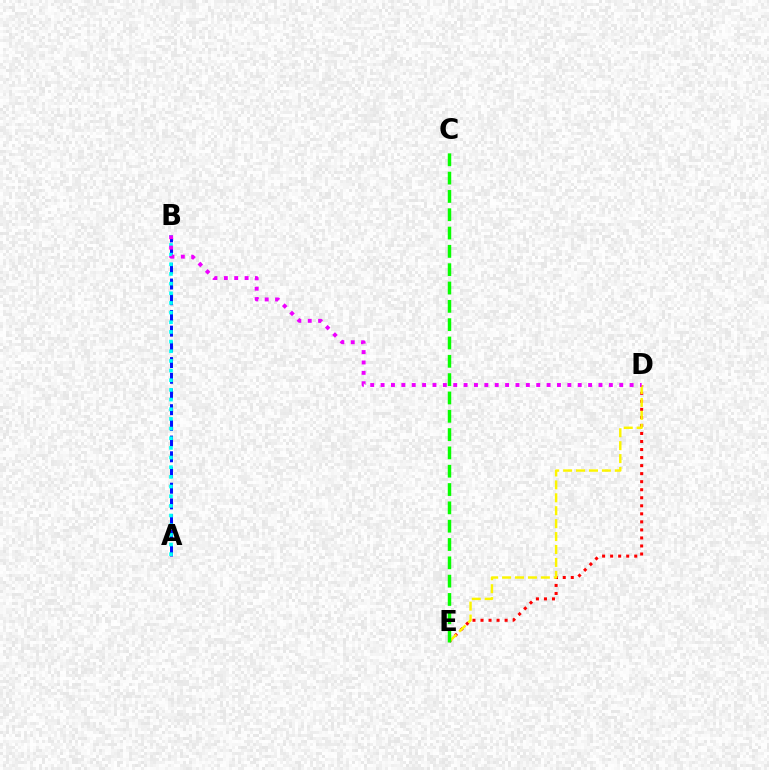{('D', 'E'): [{'color': '#ff0000', 'line_style': 'dotted', 'thickness': 2.18}, {'color': '#fcf500', 'line_style': 'dashed', 'thickness': 1.76}], ('C', 'E'): [{'color': '#08ff00', 'line_style': 'dashed', 'thickness': 2.49}], ('A', 'B'): [{'color': '#0010ff', 'line_style': 'dashed', 'thickness': 2.13}, {'color': '#00fff6', 'line_style': 'dotted', 'thickness': 2.63}], ('B', 'D'): [{'color': '#ee00ff', 'line_style': 'dotted', 'thickness': 2.82}]}